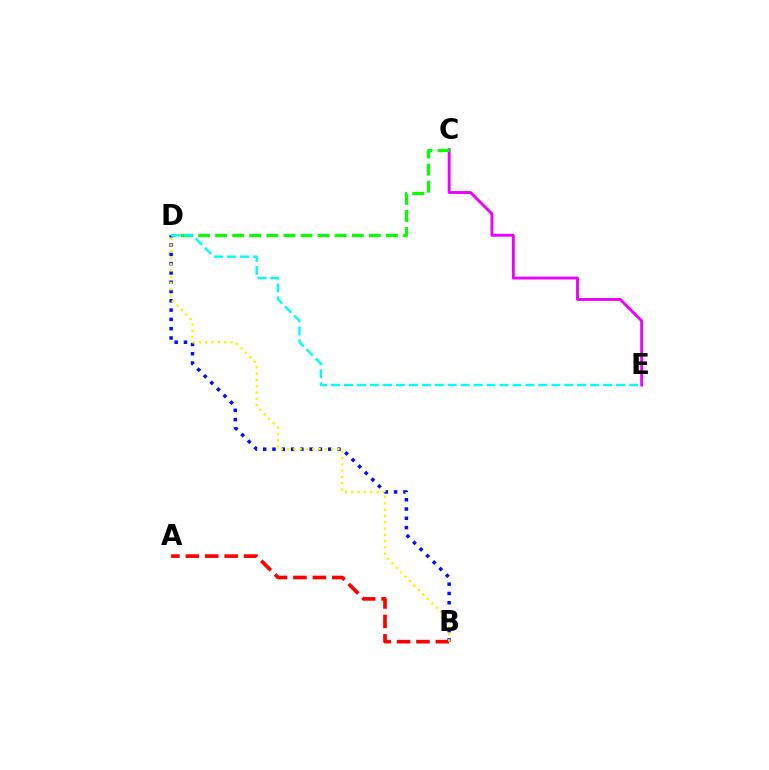{('C', 'E'): [{'color': '#ee00ff', 'line_style': 'solid', 'thickness': 2.08}], ('B', 'D'): [{'color': '#0010ff', 'line_style': 'dotted', 'thickness': 2.52}, {'color': '#fcf500', 'line_style': 'dotted', 'thickness': 1.71}], ('A', 'B'): [{'color': '#ff0000', 'line_style': 'dashed', 'thickness': 2.64}], ('C', 'D'): [{'color': '#08ff00', 'line_style': 'dashed', 'thickness': 2.32}], ('D', 'E'): [{'color': '#00fff6', 'line_style': 'dashed', 'thickness': 1.76}]}